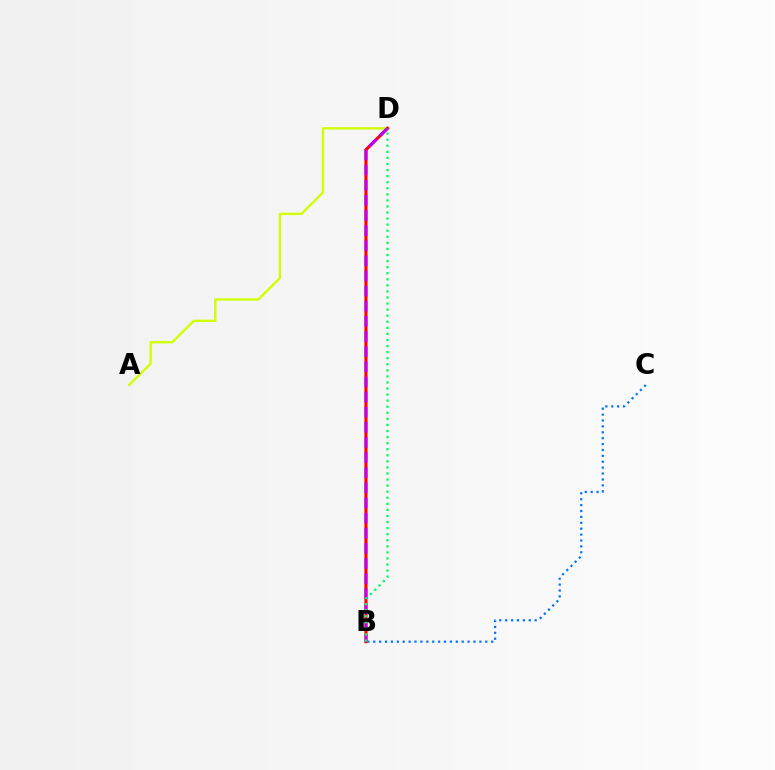{('A', 'D'): [{'color': '#d1ff00', 'line_style': 'solid', 'thickness': 1.69}], ('B', 'D'): [{'color': '#ff0000', 'line_style': 'solid', 'thickness': 2.26}, {'color': '#b900ff', 'line_style': 'dashed', 'thickness': 2.06}, {'color': '#00ff5c', 'line_style': 'dotted', 'thickness': 1.65}], ('B', 'C'): [{'color': '#0074ff', 'line_style': 'dotted', 'thickness': 1.6}]}